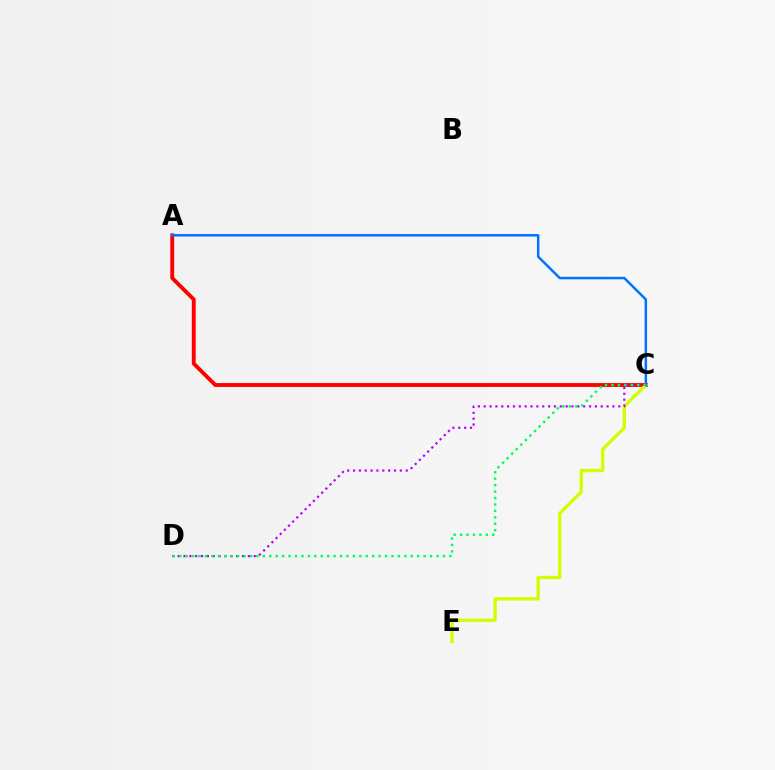{('A', 'C'): [{'color': '#ff0000', 'line_style': 'solid', 'thickness': 2.79}, {'color': '#0074ff', 'line_style': 'solid', 'thickness': 1.79}], ('C', 'E'): [{'color': '#d1ff00', 'line_style': 'solid', 'thickness': 2.39}], ('C', 'D'): [{'color': '#b900ff', 'line_style': 'dotted', 'thickness': 1.59}, {'color': '#00ff5c', 'line_style': 'dotted', 'thickness': 1.75}]}